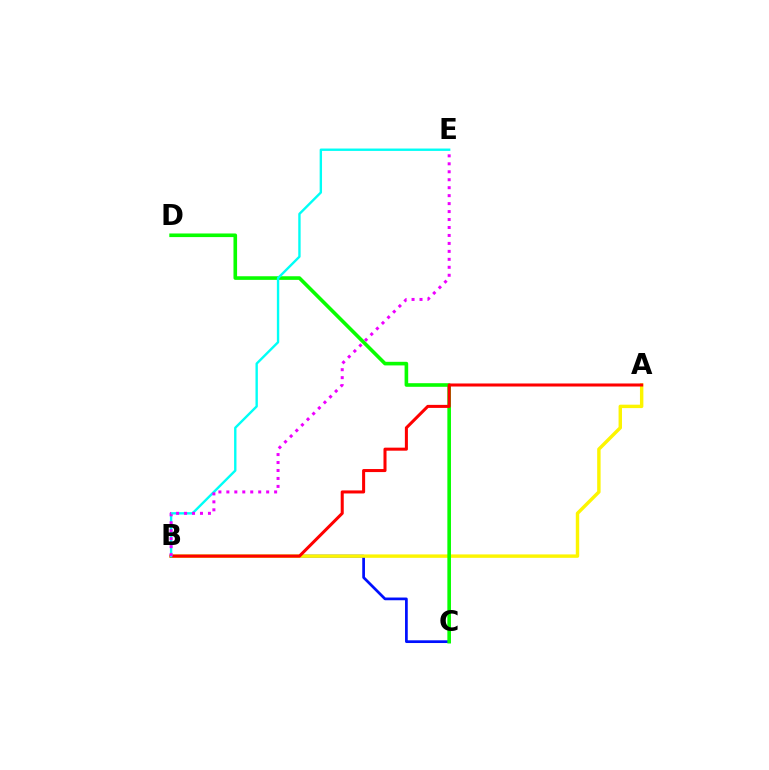{('B', 'C'): [{'color': '#0010ff', 'line_style': 'solid', 'thickness': 1.96}], ('A', 'B'): [{'color': '#fcf500', 'line_style': 'solid', 'thickness': 2.46}, {'color': '#ff0000', 'line_style': 'solid', 'thickness': 2.19}], ('C', 'D'): [{'color': '#08ff00', 'line_style': 'solid', 'thickness': 2.6}], ('B', 'E'): [{'color': '#00fff6', 'line_style': 'solid', 'thickness': 1.71}, {'color': '#ee00ff', 'line_style': 'dotted', 'thickness': 2.16}]}